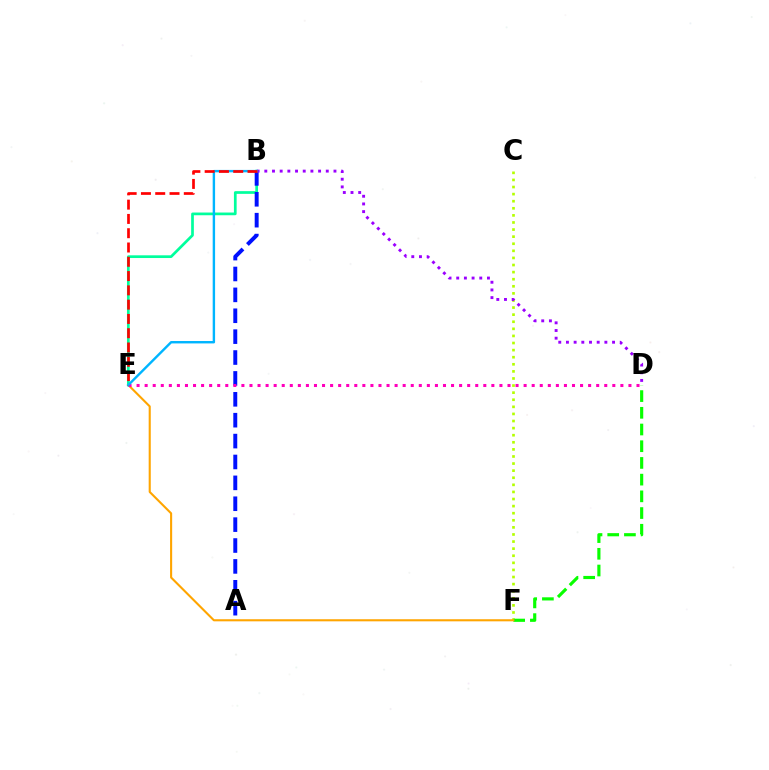{('C', 'F'): [{'color': '#b3ff00', 'line_style': 'dotted', 'thickness': 1.93}], ('B', 'E'): [{'color': '#00ff9d', 'line_style': 'solid', 'thickness': 1.95}, {'color': '#00b5ff', 'line_style': 'solid', 'thickness': 1.73}, {'color': '#ff0000', 'line_style': 'dashed', 'thickness': 1.94}], ('D', 'F'): [{'color': '#08ff00', 'line_style': 'dashed', 'thickness': 2.27}], ('A', 'B'): [{'color': '#0010ff', 'line_style': 'dashed', 'thickness': 2.84}], ('E', 'F'): [{'color': '#ffa500', 'line_style': 'solid', 'thickness': 1.51}], ('B', 'D'): [{'color': '#9b00ff', 'line_style': 'dotted', 'thickness': 2.09}], ('D', 'E'): [{'color': '#ff00bd', 'line_style': 'dotted', 'thickness': 2.19}]}